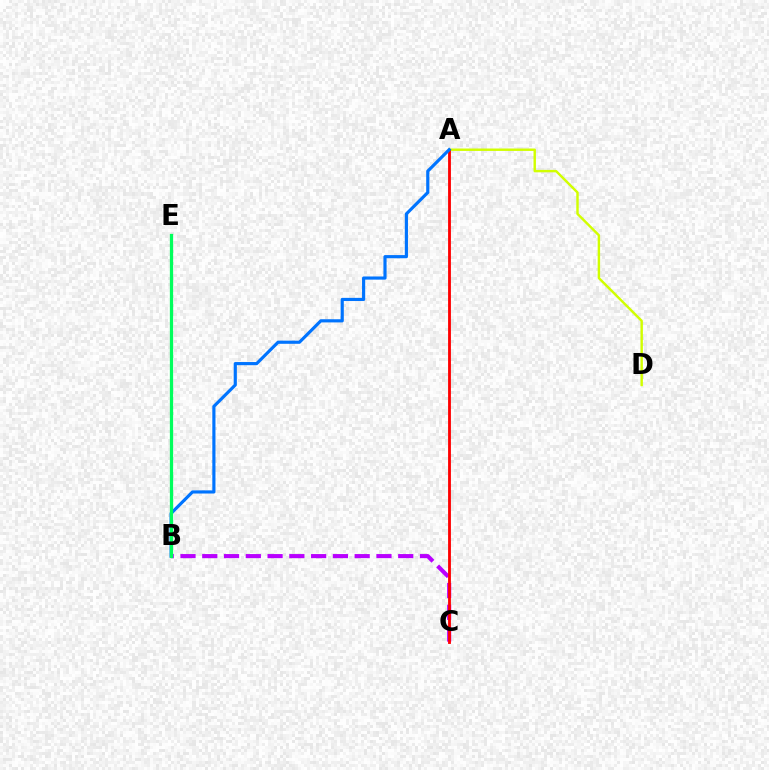{('B', 'C'): [{'color': '#b900ff', 'line_style': 'dashed', 'thickness': 2.96}], ('A', 'D'): [{'color': '#d1ff00', 'line_style': 'solid', 'thickness': 1.75}], ('A', 'C'): [{'color': '#ff0000', 'line_style': 'solid', 'thickness': 2.04}], ('A', 'B'): [{'color': '#0074ff', 'line_style': 'solid', 'thickness': 2.27}], ('B', 'E'): [{'color': '#00ff5c', 'line_style': 'solid', 'thickness': 2.35}]}